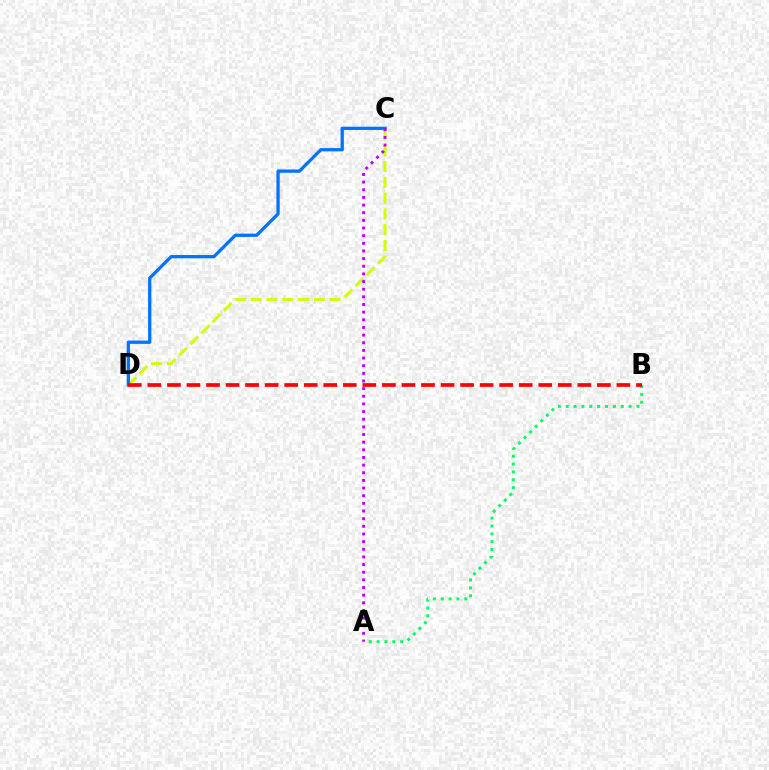{('C', 'D'): [{'color': '#d1ff00', 'line_style': 'dashed', 'thickness': 2.14}, {'color': '#0074ff', 'line_style': 'solid', 'thickness': 2.36}], ('A', 'B'): [{'color': '#00ff5c', 'line_style': 'dotted', 'thickness': 2.14}], ('A', 'C'): [{'color': '#b900ff', 'line_style': 'dotted', 'thickness': 2.08}], ('B', 'D'): [{'color': '#ff0000', 'line_style': 'dashed', 'thickness': 2.66}]}